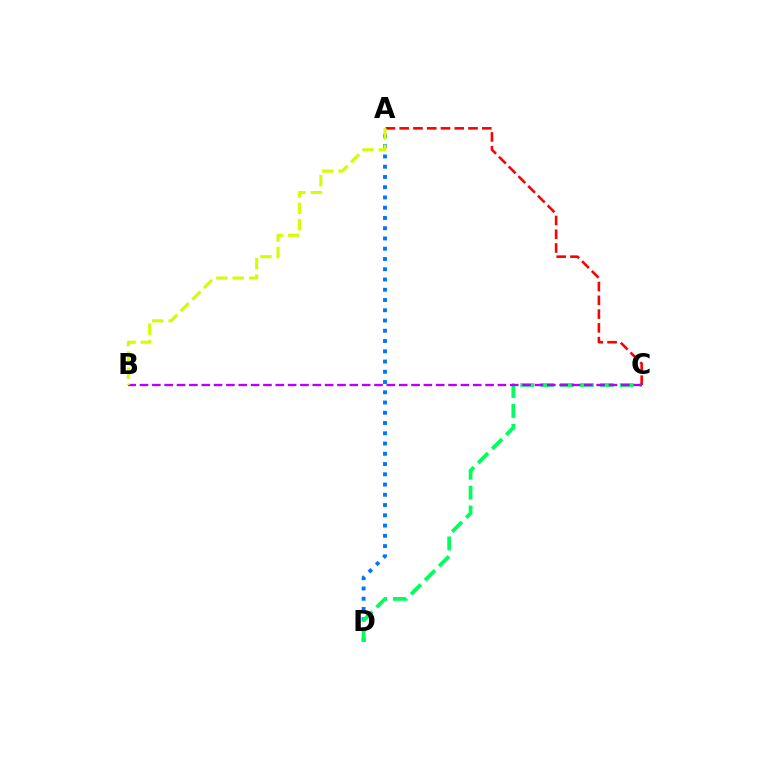{('A', 'D'): [{'color': '#0074ff', 'line_style': 'dotted', 'thickness': 2.79}], ('C', 'D'): [{'color': '#00ff5c', 'line_style': 'dashed', 'thickness': 2.7}], ('A', 'C'): [{'color': '#ff0000', 'line_style': 'dashed', 'thickness': 1.87}], ('B', 'C'): [{'color': '#b900ff', 'line_style': 'dashed', 'thickness': 1.68}], ('A', 'B'): [{'color': '#d1ff00', 'line_style': 'dashed', 'thickness': 2.22}]}